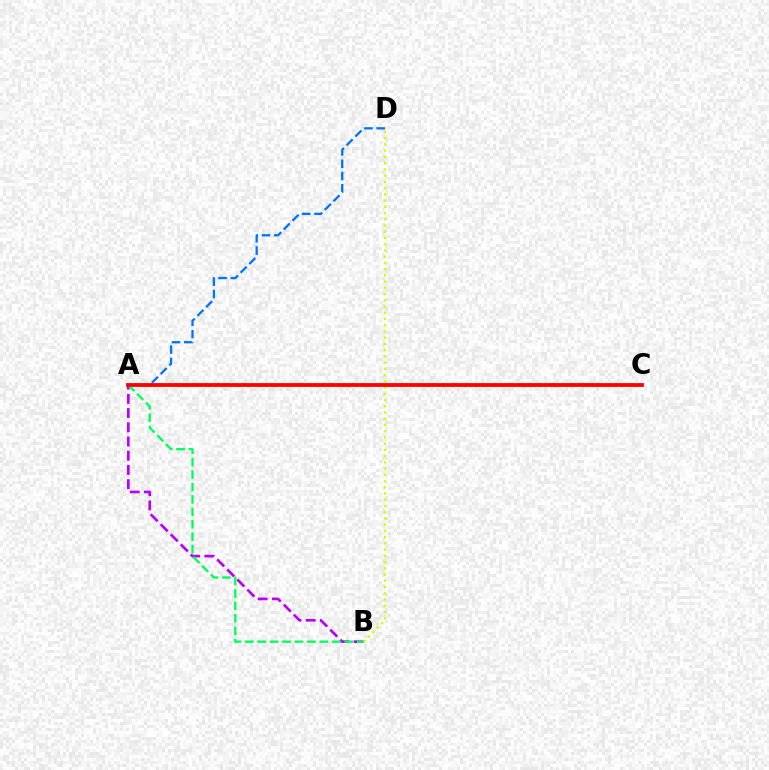{('A', 'B'): [{'color': '#b900ff', 'line_style': 'dashed', 'thickness': 1.93}, {'color': '#00ff5c', 'line_style': 'dashed', 'thickness': 1.69}], ('B', 'D'): [{'color': '#d1ff00', 'line_style': 'dotted', 'thickness': 1.69}], ('A', 'D'): [{'color': '#0074ff', 'line_style': 'dashed', 'thickness': 1.67}], ('A', 'C'): [{'color': '#ff0000', 'line_style': 'solid', 'thickness': 2.74}]}